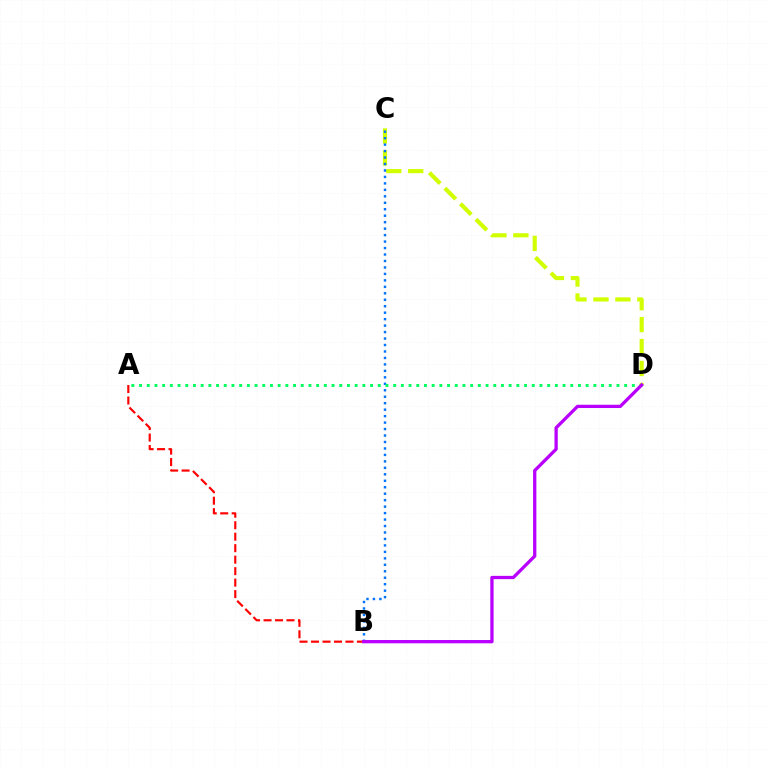{('C', 'D'): [{'color': '#d1ff00', 'line_style': 'dashed', 'thickness': 2.98}], ('B', 'C'): [{'color': '#0074ff', 'line_style': 'dotted', 'thickness': 1.76}], ('A', 'D'): [{'color': '#00ff5c', 'line_style': 'dotted', 'thickness': 2.09}], ('A', 'B'): [{'color': '#ff0000', 'line_style': 'dashed', 'thickness': 1.56}], ('B', 'D'): [{'color': '#b900ff', 'line_style': 'solid', 'thickness': 2.36}]}